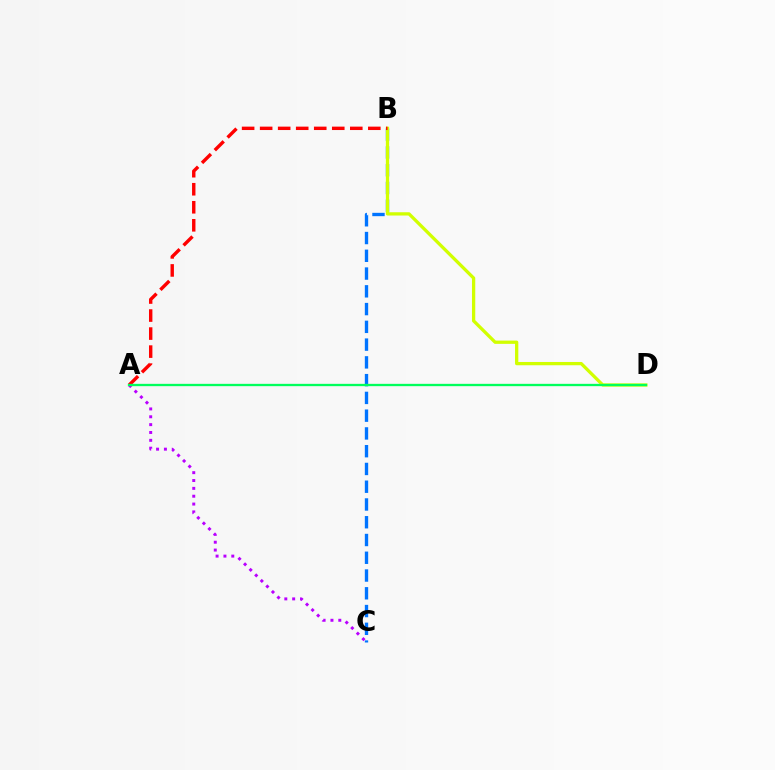{('B', 'C'): [{'color': '#0074ff', 'line_style': 'dashed', 'thickness': 2.41}], ('B', 'D'): [{'color': '#d1ff00', 'line_style': 'solid', 'thickness': 2.36}], ('A', 'C'): [{'color': '#b900ff', 'line_style': 'dotted', 'thickness': 2.13}], ('A', 'B'): [{'color': '#ff0000', 'line_style': 'dashed', 'thickness': 2.45}], ('A', 'D'): [{'color': '#00ff5c', 'line_style': 'solid', 'thickness': 1.67}]}